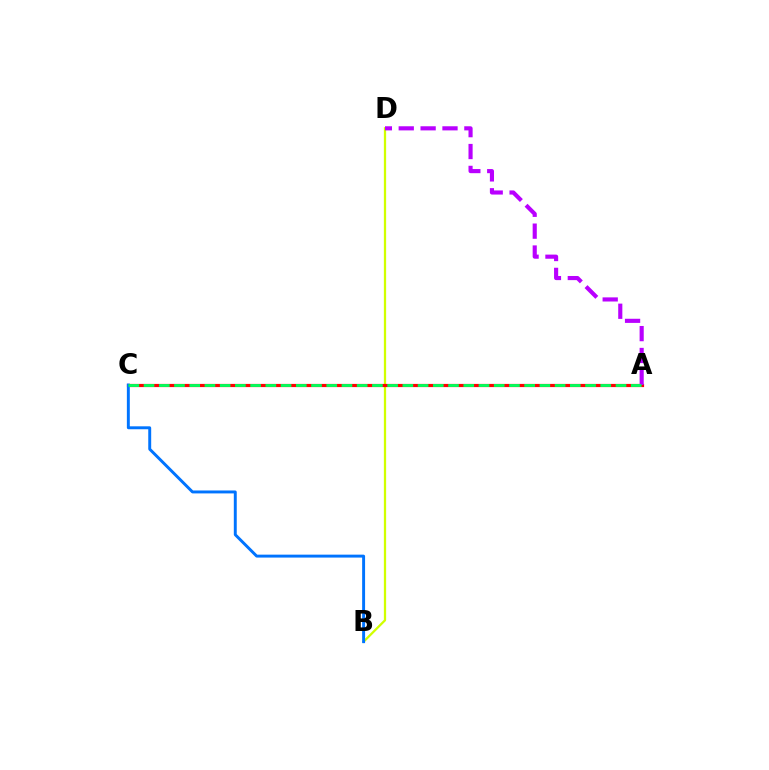{('B', 'D'): [{'color': '#d1ff00', 'line_style': 'solid', 'thickness': 1.63}], ('A', 'C'): [{'color': '#ff0000', 'line_style': 'solid', 'thickness': 2.29}, {'color': '#00ff5c', 'line_style': 'dashed', 'thickness': 2.07}], ('A', 'D'): [{'color': '#b900ff', 'line_style': 'dashed', 'thickness': 2.97}], ('B', 'C'): [{'color': '#0074ff', 'line_style': 'solid', 'thickness': 2.11}]}